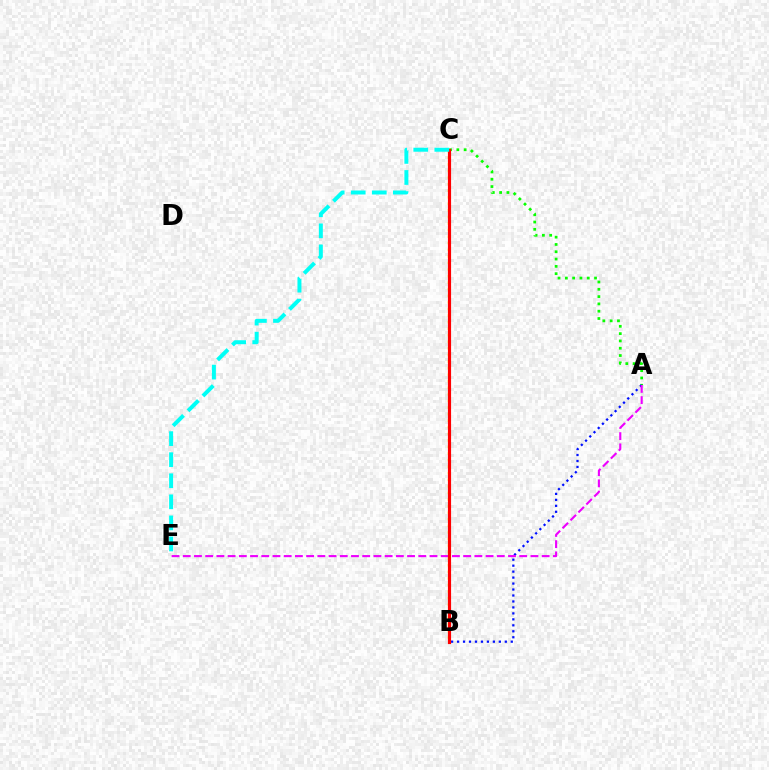{('B', 'C'): [{'color': '#fcf500', 'line_style': 'dotted', 'thickness': 1.79}, {'color': '#ff0000', 'line_style': 'solid', 'thickness': 2.26}], ('A', 'C'): [{'color': '#08ff00', 'line_style': 'dotted', 'thickness': 1.98}], ('A', 'B'): [{'color': '#0010ff', 'line_style': 'dotted', 'thickness': 1.62}], ('A', 'E'): [{'color': '#ee00ff', 'line_style': 'dashed', 'thickness': 1.52}], ('C', 'E'): [{'color': '#00fff6', 'line_style': 'dashed', 'thickness': 2.86}]}